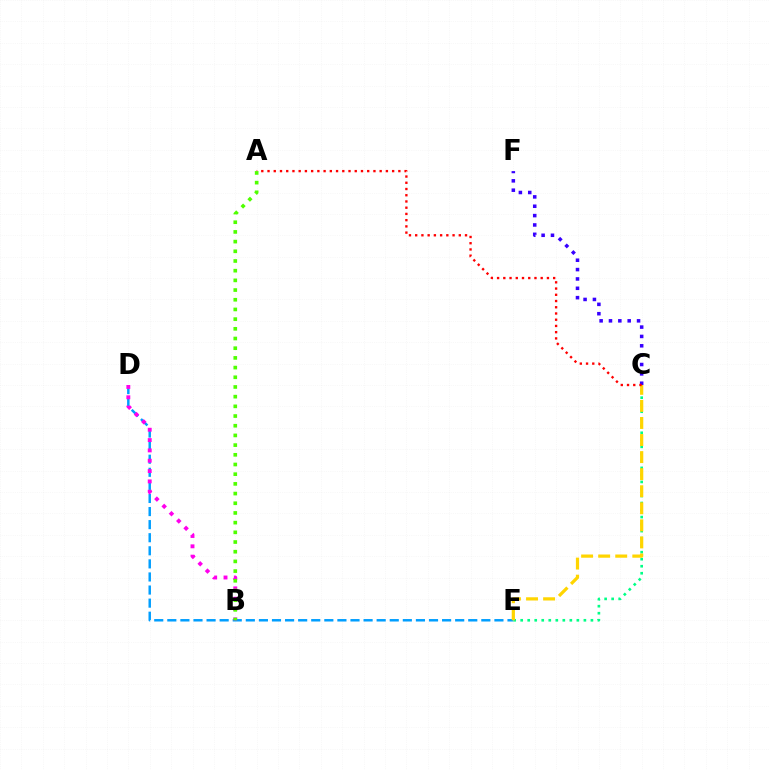{('D', 'E'): [{'color': '#009eff', 'line_style': 'dashed', 'thickness': 1.78}], ('C', 'E'): [{'color': '#00ff86', 'line_style': 'dotted', 'thickness': 1.91}, {'color': '#ffd500', 'line_style': 'dashed', 'thickness': 2.32}], ('C', 'F'): [{'color': '#3700ff', 'line_style': 'dotted', 'thickness': 2.54}], ('A', 'C'): [{'color': '#ff0000', 'line_style': 'dotted', 'thickness': 1.69}], ('B', 'D'): [{'color': '#ff00ed', 'line_style': 'dotted', 'thickness': 2.81}], ('A', 'B'): [{'color': '#4fff00', 'line_style': 'dotted', 'thickness': 2.63}]}